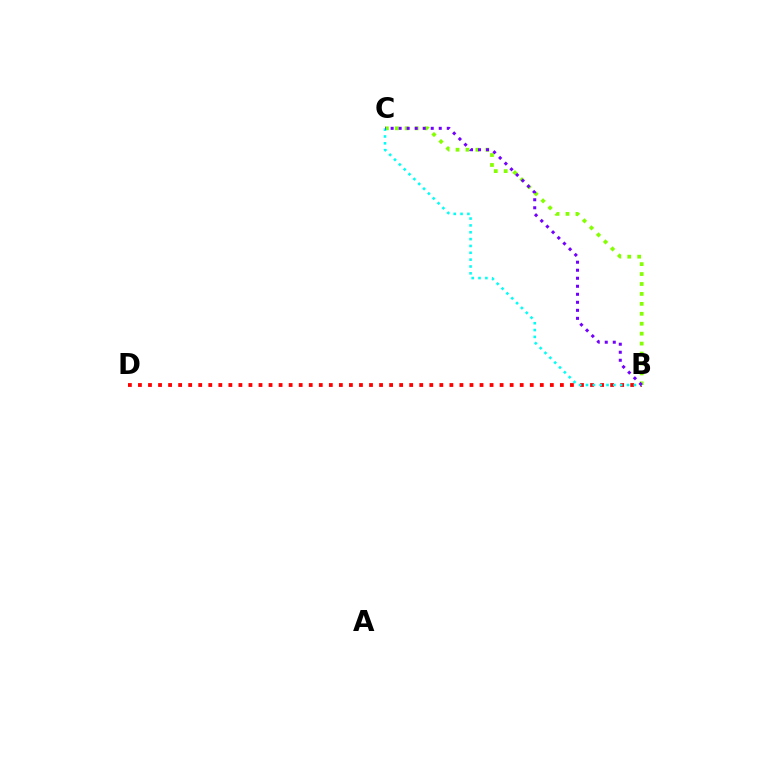{('B', 'C'): [{'color': '#84ff00', 'line_style': 'dotted', 'thickness': 2.7}, {'color': '#00fff6', 'line_style': 'dotted', 'thickness': 1.86}, {'color': '#7200ff', 'line_style': 'dotted', 'thickness': 2.18}], ('B', 'D'): [{'color': '#ff0000', 'line_style': 'dotted', 'thickness': 2.73}]}